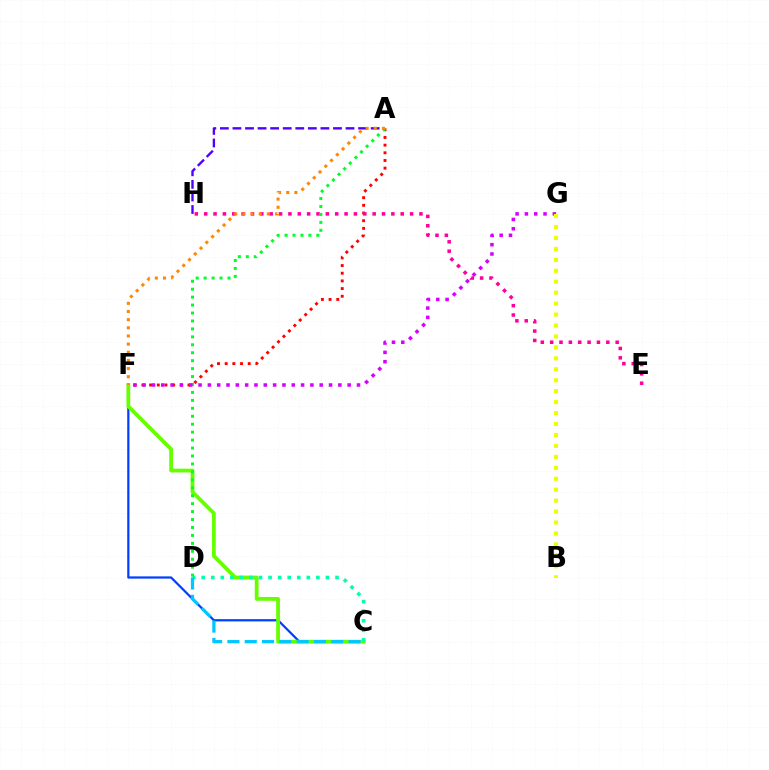{('C', 'F'): [{'color': '#003fff', 'line_style': 'solid', 'thickness': 1.6}, {'color': '#66ff00', 'line_style': 'solid', 'thickness': 2.73}], ('A', 'H'): [{'color': '#4f00ff', 'line_style': 'dashed', 'thickness': 1.71}], ('A', 'F'): [{'color': '#ff0000', 'line_style': 'dotted', 'thickness': 2.09}, {'color': '#ff8800', 'line_style': 'dotted', 'thickness': 2.22}], ('C', 'D'): [{'color': '#00ffaf', 'line_style': 'dotted', 'thickness': 2.6}, {'color': '#00c7ff', 'line_style': 'dashed', 'thickness': 2.35}], ('E', 'H'): [{'color': '#ff00a0', 'line_style': 'dotted', 'thickness': 2.54}], ('A', 'D'): [{'color': '#00ff27', 'line_style': 'dotted', 'thickness': 2.16}], ('F', 'G'): [{'color': '#d600ff', 'line_style': 'dotted', 'thickness': 2.53}], ('B', 'G'): [{'color': '#eeff00', 'line_style': 'dotted', 'thickness': 2.97}]}